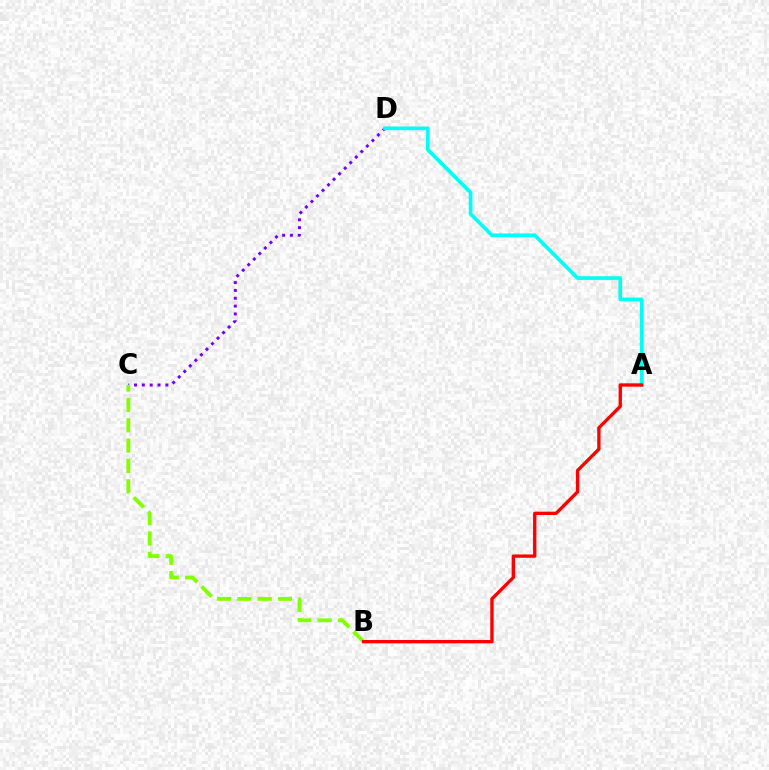{('C', 'D'): [{'color': '#7200ff', 'line_style': 'dotted', 'thickness': 2.13}], ('A', 'D'): [{'color': '#00fff6', 'line_style': 'solid', 'thickness': 2.65}], ('B', 'C'): [{'color': '#84ff00', 'line_style': 'dashed', 'thickness': 2.76}], ('A', 'B'): [{'color': '#ff0000', 'line_style': 'solid', 'thickness': 2.4}]}